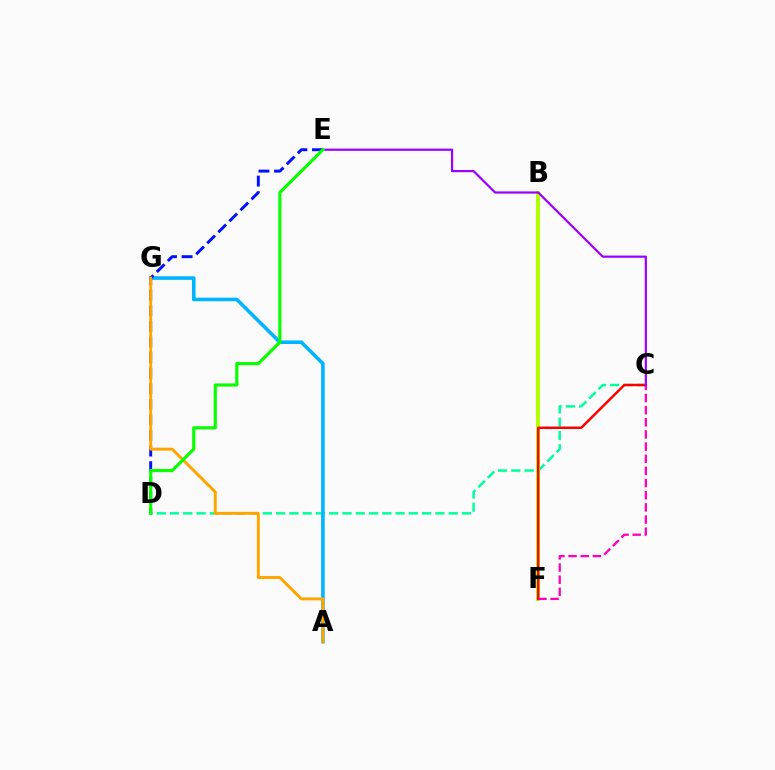{('C', 'D'): [{'color': '#00ff9d', 'line_style': 'dashed', 'thickness': 1.8}], ('A', 'G'): [{'color': '#00b5ff', 'line_style': 'solid', 'thickness': 2.58}, {'color': '#ffa500', 'line_style': 'solid', 'thickness': 2.12}], ('B', 'F'): [{'color': '#b3ff00', 'line_style': 'solid', 'thickness': 2.89}], ('C', 'F'): [{'color': '#ff0000', 'line_style': 'solid', 'thickness': 1.78}, {'color': '#ff00bd', 'line_style': 'dashed', 'thickness': 1.65}], ('D', 'E'): [{'color': '#0010ff', 'line_style': 'dashed', 'thickness': 2.12}, {'color': '#08ff00', 'line_style': 'solid', 'thickness': 2.26}], ('C', 'E'): [{'color': '#9b00ff', 'line_style': 'solid', 'thickness': 1.59}]}